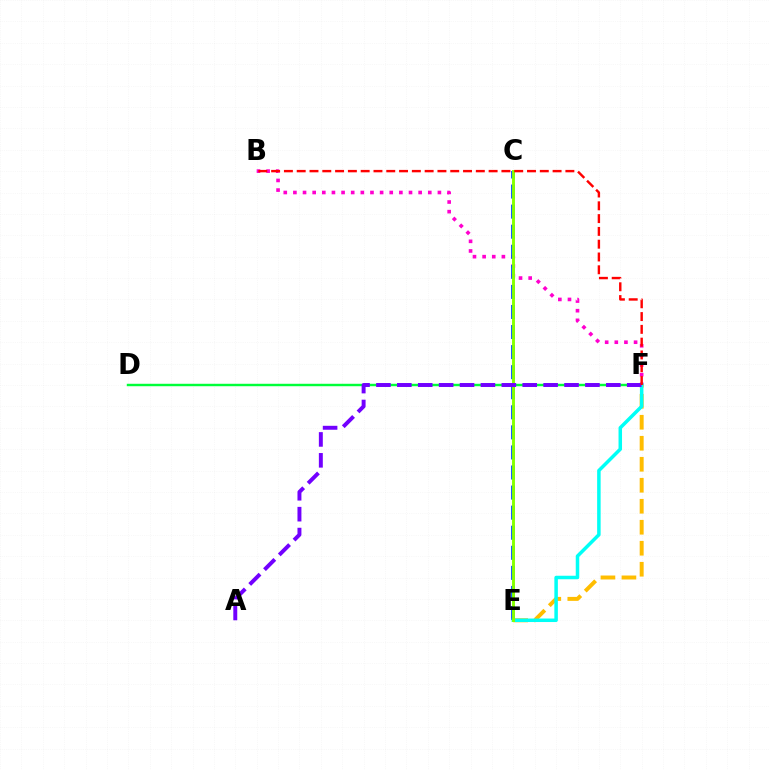{('B', 'F'): [{'color': '#ff00cf', 'line_style': 'dotted', 'thickness': 2.62}, {'color': '#ff0000', 'line_style': 'dashed', 'thickness': 1.74}], ('C', 'E'): [{'color': '#004bff', 'line_style': 'dashed', 'thickness': 2.73}, {'color': '#84ff00', 'line_style': 'solid', 'thickness': 2.09}], ('D', 'F'): [{'color': '#00ff39', 'line_style': 'solid', 'thickness': 1.75}], ('E', 'F'): [{'color': '#ffbd00', 'line_style': 'dashed', 'thickness': 2.85}, {'color': '#00fff6', 'line_style': 'solid', 'thickness': 2.52}], ('A', 'F'): [{'color': '#7200ff', 'line_style': 'dashed', 'thickness': 2.84}]}